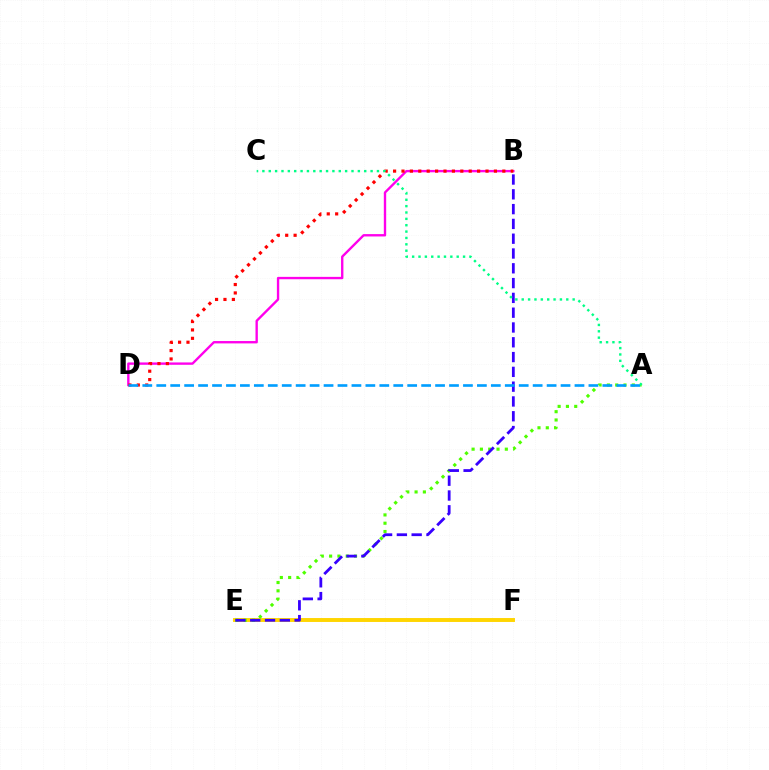{('B', 'D'): [{'color': '#ff00ed', 'line_style': 'solid', 'thickness': 1.7}, {'color': '#ff0000', 'line_style': 'dotted', 'thickness': 2.28}], ('E', 'F'): [{'color': '#ffd500', 'line_style': 'solid', 'thickness': 2.82}], ('A', 'E'): [{'color': '#4fff00', 'line_style': 'dotted', 'thickness': 2.26}], ('B', 'E'): [{'color': '#3700ff', 'line_style': 'dashed', 'thickness': 2.01}], ('A', 'D'): [{'color': '#009eff', 'line_style': 'dashed', 'thickness': 1.89}], ('A', 'C'): [{'color': '#00ff86', 'line_style': 'dotted', 'thickness': 1.73}]}